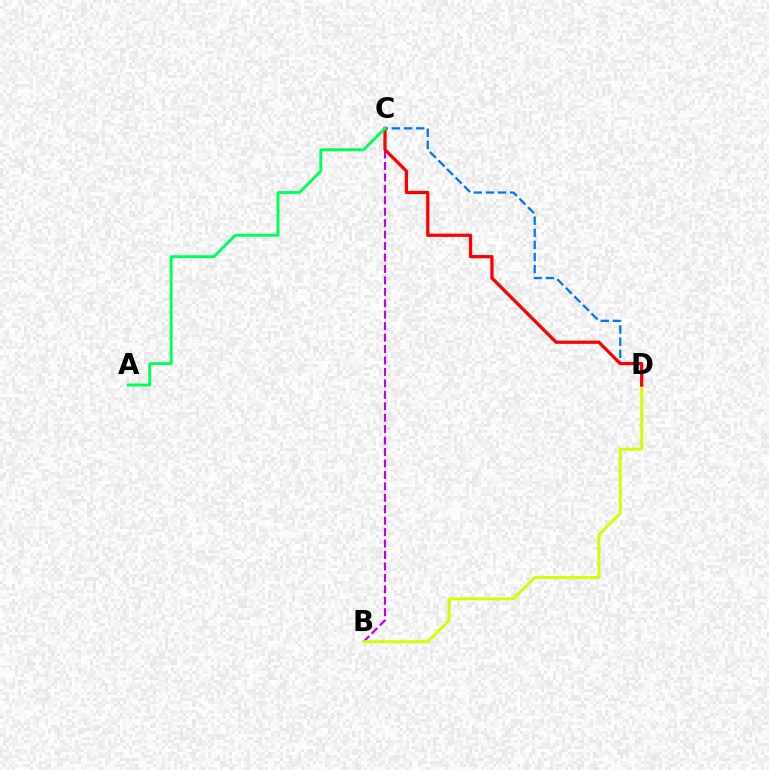{('B', 'C'): [{'color': '#b900ff', 'line_style': 'dashed', 'thickness': 1.55}], ('B', 'D'): [{'color': '#d1ff00', 'line_style': 'solid', 'thickness': 2.1}], ('C', 'D'): [{'color': '#0074ff', 'line_style': 'dashed', 'thickness': 1.64}, {'color': '#ff0000', 'line_style': 'solid', 'thickness': 2.34}], ('A', 'C'): [{'color': '#00ff5c', 'line_style': 'solid', 'thickness': 2.09}]}